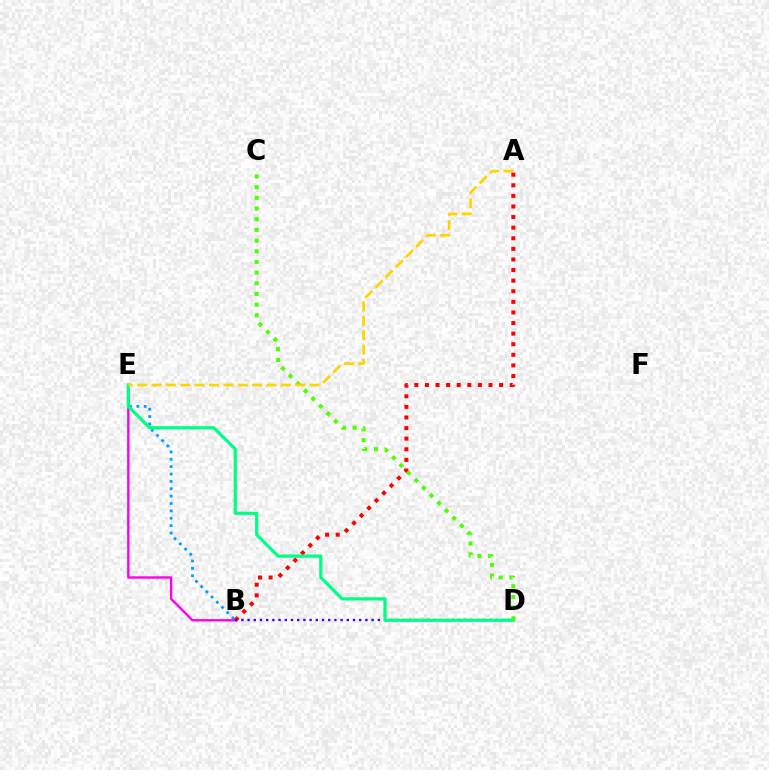{('B', 'E'): [{'color': '#ff00ed', 'line_style': 'solid', 'thickness': 1.72}, {'color': '#009eff', 'line_style': 'dotted', 'thickness': 2.0}], ('A', 'B'): [{'color': '#ff0000', 'line_style': 'dotted', 'thickness': 2.88}], ('B', 'D'): [{'color': '#3700ff', 'line_style': 'dotted', 'thickness': 1.69}], ('D', 'E'): [{'color': '#00ff86', 'line_style': 'solid', 'thickness': 2.31}], ('C', 'D'): [{'color': '#4fff00', 'line_style': 'dotted', 'thickness': 2.9}], ('A', 'E'): [{'color': '#ffd500', 'line_style': 'dashed', 'thickness': 1.95}]}